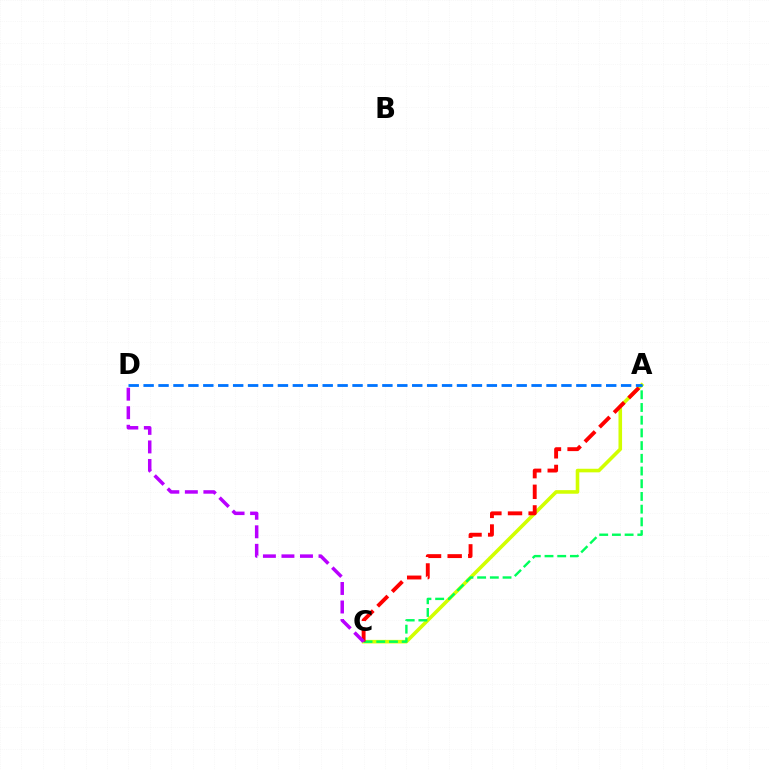{('A', 'C'): [{'color': '#d1ff00', 'line_style': 'solid', 'thickness': 2.58}, {'color': '#00ff5c', 'line_style': 'dashed', 'thickness': 1.73}, {'color': '#ff0000', 'line_style': 'dashed', 'thickness': 2.8}], ('C', 'D'): [{'color': '#b900ff', 'line_style': 'dashed', 'thickness': 2.52}], ('A', 'D'): [{'color': '#0074ff', 'line_style': 'dashed', 'thickness': 2.03}]}